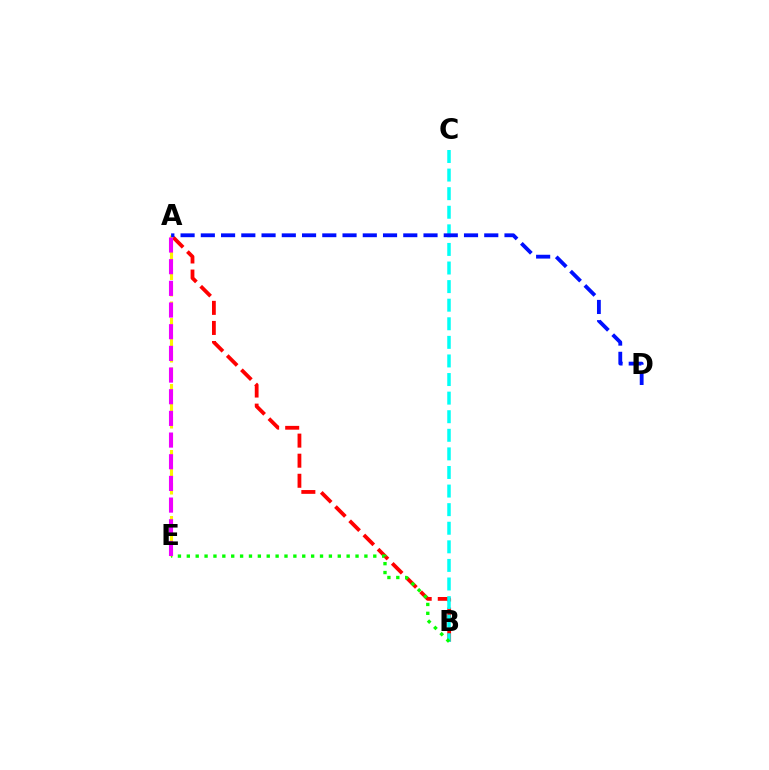{('A', 'B'): [{'color': '#ff0000', 'line_style': 'dashed', 'thickness': 2.73}], ('A', 'E'): [{'color': '#fcf500', 'line_style': 'dashed', 'thickness': 2.24}, {'color': '#ee00ff', 'line_style': 'dashed', 'thickness': 2.94}], ('B', 'C'): [{'color': '#00fff6', 'line_style': 'dashed', 'thickness': 2.53}], ('B', 'E'): [{'color': '#08ff00', 'line_style': 'dotted', 'thickness': 2.41}], ('A', 'D'): [{'color': '#0010ff', 'line_style': 'dashed', 'thickness': 2.75}]}